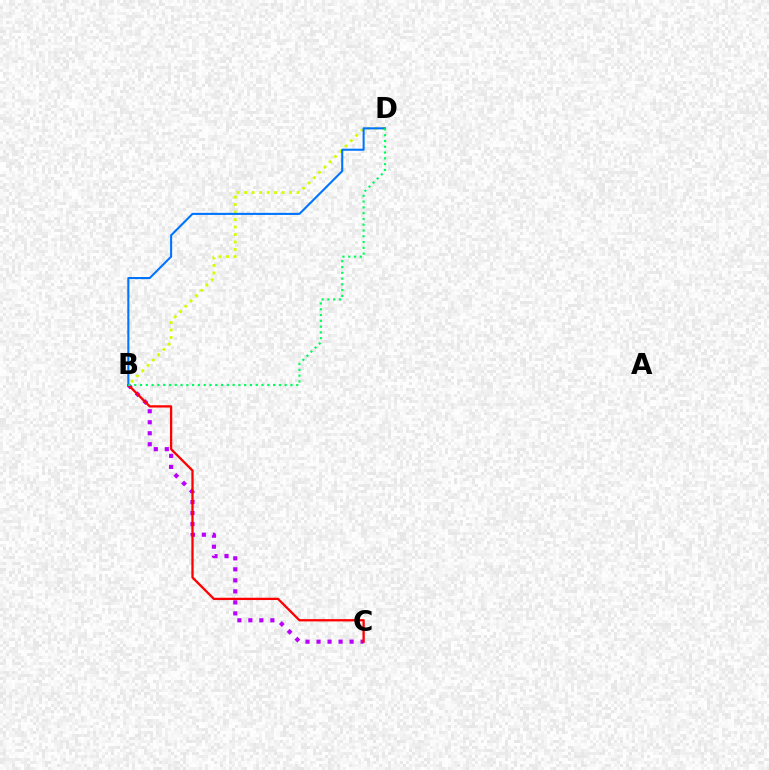{('B', 'C'): [{'color': '#b900ff', 'line_style': 'dotted', 'thickness': 2.99}, {'color': '#ff0000', 'line_style': 'solid', 'thickness': 1.65}], ('B', 'D'): [{'color': '#d1ff00', 'line_style': 'dotted', 'thickness': 2.03}, {'color': '#0074ff', 'line_style': 'solid', 'thickness': 1.5}, {'color': '#00ff5c', 'line_style': 'dotted', 'thickness': 1.57}]}